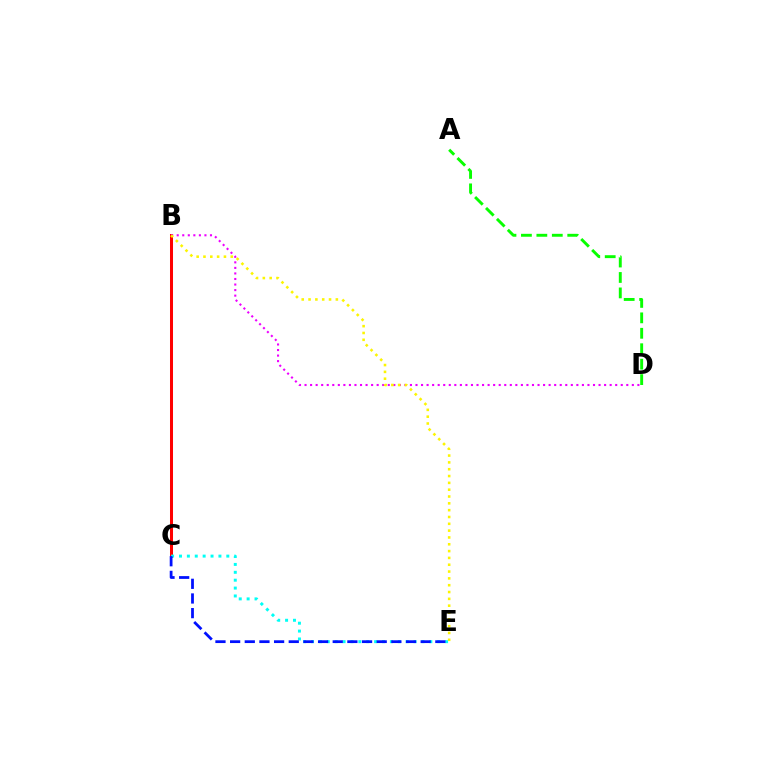{('B', 'C'): [{'color': '#ff0000', 'line_style': 'solid', 'thickness': 2.17}], ('B', 'D'): [{'color': '#ee00ff', 'line_style': 'dotted', 'thickness': 1.51}], ('C', 'E'): [{'color': '#00fff6', 'line_style': 'dotted', 'thickness': 2.14}, {'color': '#0010ff', 'line_style': 'dashed', 'thickness': 1.99}], ('B', 'E'): [{'color': '#fcf500', 'line_style': 'dotted', 'thickness': 1.85}], ('A', 'D'): [{'color': '#08ff00', 'line_style': 'dashed', 'thickness': 2.1}]}